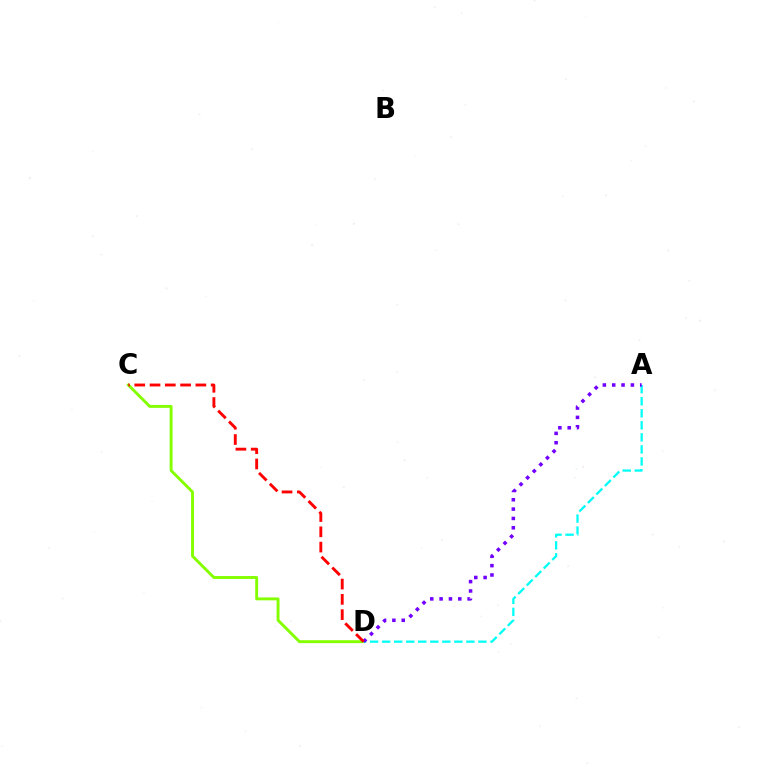{('C', 'D'): [{'color': '#84ff00', 'line_style': 'solid', 'thickness': 2.09}, {'color': '#ff0000', 'line_style': 'dashed', 'thickness': 2.08}], ('A', 'D'): [{'color': '#00fff6', 'line_style': 'dashed', 'thickness': 1.64}, {'color': '#7200ff', 'line_style': 'dotted', 'thickness': 2.54}]}